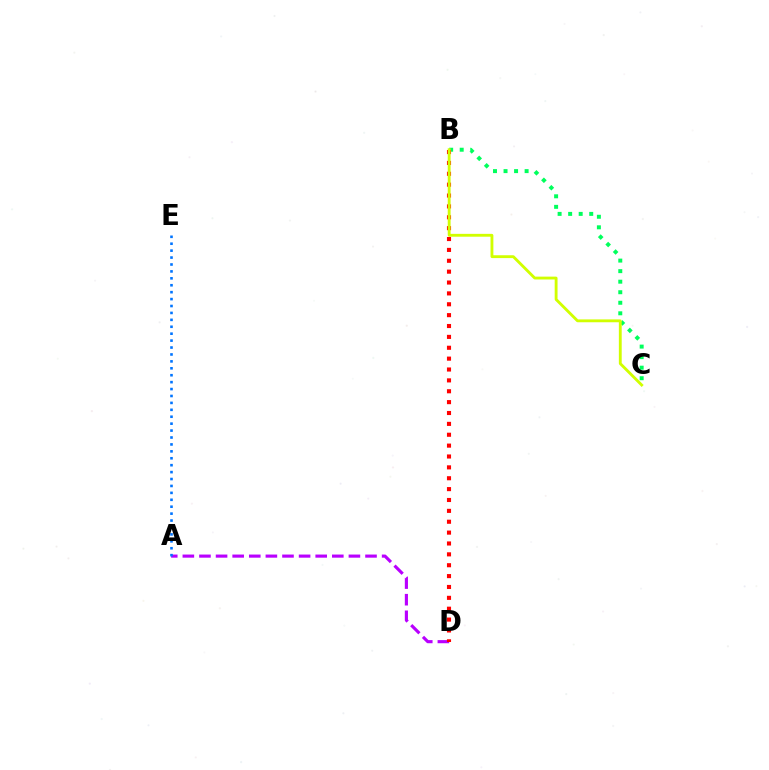{('A', 'D'): [{'color': '#b900ff', 'line_style': 'dashed', 'thickness': 2.26}], ('B', 'C'): [{'color': '#00ff5c', 'line_style': 'dotted', 'thickness': 2.86}, {'color': '#d1ff00', 'line_style': 'solid', 'thickness': 2.05}], ('A', 'E'): [{'color': '#0074ff', 'line_style': 'dotted', 'thickness': 1.88}], ('B', 'D'): [{'color': '#ff0000', 'line_style': 'dotted', 'thickness': 2.95}]}